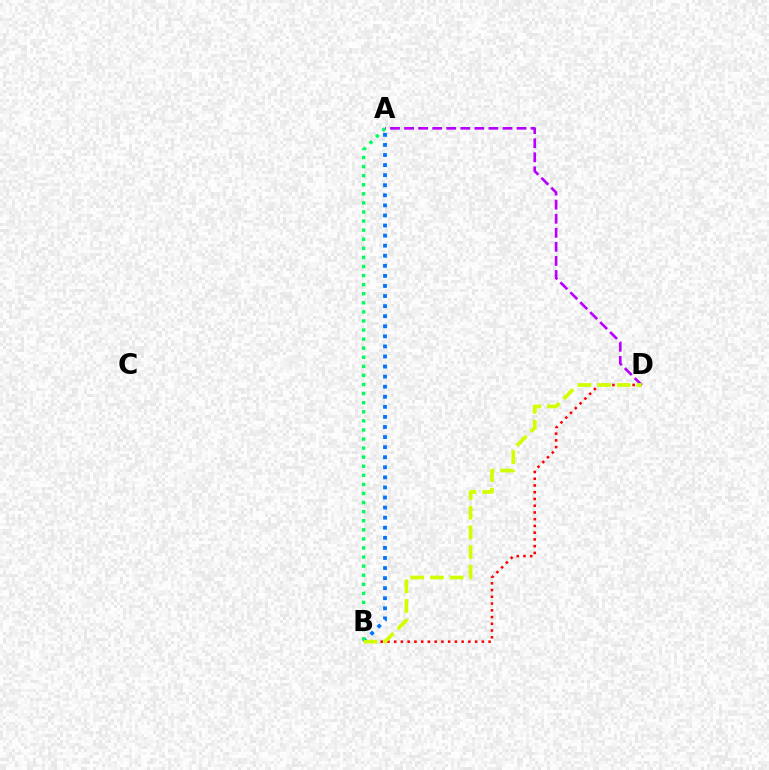{('B', 'D'): [{'color': '#ff0000', 'line_style': 'dotted', 'thickness': 1.83}, {'color': '#d1ff00', 'line_style': 'dashed', 'thickness': 2.67}], ('A', 'B'): [{'color': '#0074ff', 'line_style': 'dotted', 'thickness': 2.74}, {'color': '#00ff5c', 'line_style': 'dotted', 'thickness': 2.47}], ('A', 'D'): [{'color': '#b900ff', 'line_style': 'dashed', 'thickness': 1.91}]}